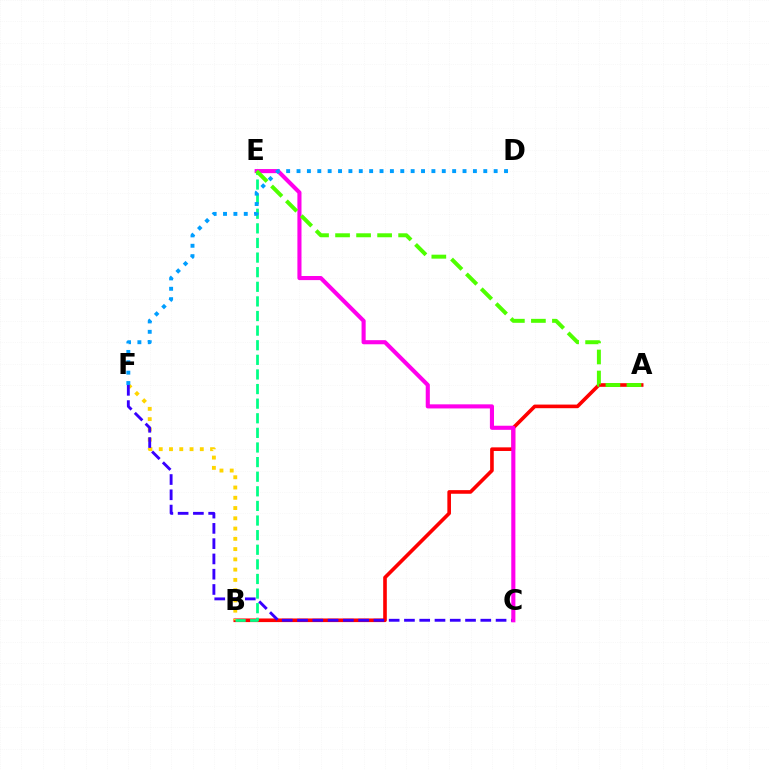{('A', 'B'): [{'color': '#ff0000', 'line_style': 'solid', 'thickness': 2.61}], ('B', 'F'): [{'color': '#ffd500', 'line_style': 'dotted', 'thickness': 2.79}], ('C', 'F'): [{'color': '#3700ff', 'line_style': 'dashed', 'thickness': 2.07}], ('C', 'E'): [{'color': '#ff00ed', 'line_style': 'solid', 'thickness': 2.95}], ('B', 'E'): [{'color': '#00ff86', 'line_style': 'dashed', 'thickness': 1.98}], ('A', 'E'): [{'color': '#4fff00', 'line_style': 'dashed', 'thickness': 2.86}], ('D', 'F'): [{'color': '#009eff', 'line_style': 'dotted', 'thickness': 2.82}]}